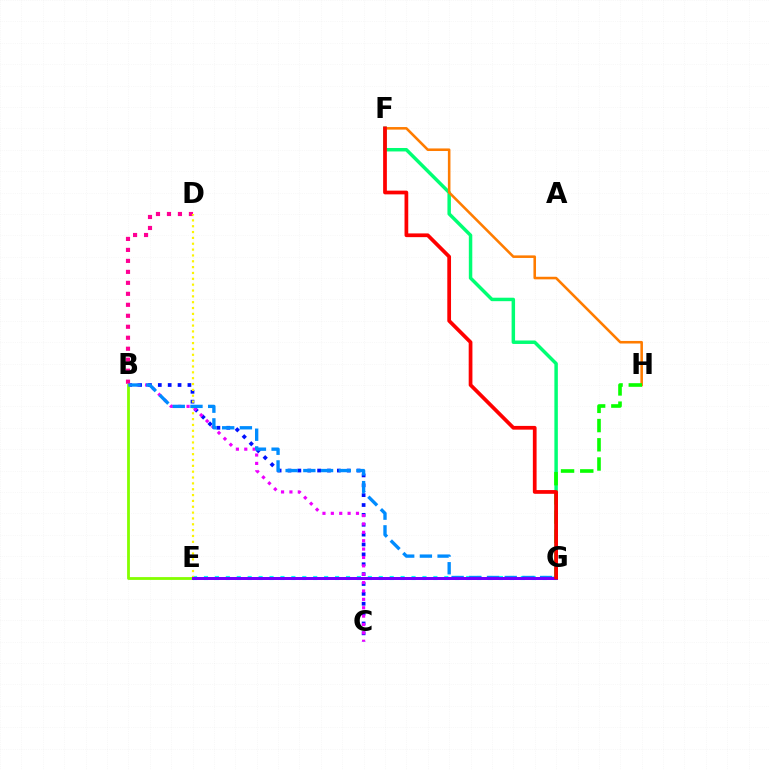{('F', 'G'): [{'color': '#00ff74', 'line_style': 'solid', 'thickness': 2.49}, {'color': '#ff0000', 'line_style': 'solid', 'thickness': 2.69}], ('E', 'G'): [{'color': '#00fff6', 'line_style': 'dotted', 'thickness': 2.97}, {'color': '#7200ff', 'line_style': 'solid', 'thickness': 2.15}], ('B', 'C'): [{'color': '#0010ff', 'line_style': 'dotted', 'thickness': 2.68}, {'color': '#ee00ff', 'line_style': 'dotted', 'thickness': 2.28}], ('B', 'D'): [{'color': '#ff0094', 'line_style': 'dotted', 'thickness': 2.98}], ('D', 'E'): [{'color': '#fcf500', 'line_style': 'dotted', 'thickness': 1.59}], ('F', 'H'): [{'color': '#ff7c00', 'line_style': 'solid', 'thickness': 1.85}], ('G', 'H'): [{'color': '#08ff00', 'line_style': 'dashed', 'thickness': 2.61}], ('B', 'E'): [{'color': '#84ff00', 'line_style': 'solid', 'thickness': 2.02}], ('B', 'G'): [{'color': '#008cff', 'line_style': 'dashed', 'thickness': 2.41}]}